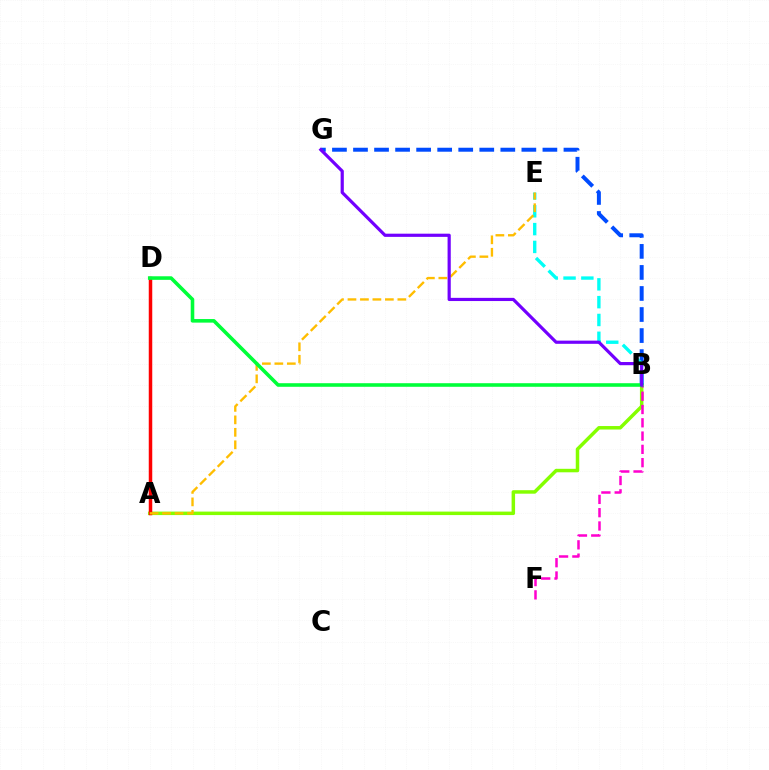{('A', 'B'): [{'color': '#84ff00', 'line_style': 'solid', 'thickness': 2.51}], ('B', 'F'): [{'color': '#ff00cf', 'line_style': 'dashed', 'thickness': 1.81}], ('A', 'D'): [{'color': '#ff0000', 'line_style': 'solid', 'thickness': 2.51}], ('B', 'G'): [{'color': '#004bff', 'line_style': 'dashed', 'thickness': 2.86}, {'color': '#7200ff', 'line_style': 'solid', 'thickness': 2.29}], ('B', 'E'): [{'color': '#00fff6', 'line_style': 'dashed', 'thickness': 2.42}], ('A', 'E'): [{'color': '#ffbd00', 'line_style': 'dashed', 'thickness': 1.69}], ('B', 'D'): [{'color': '#00ff39', 'line_style': 'solid', 'thickness': 2.57}]}